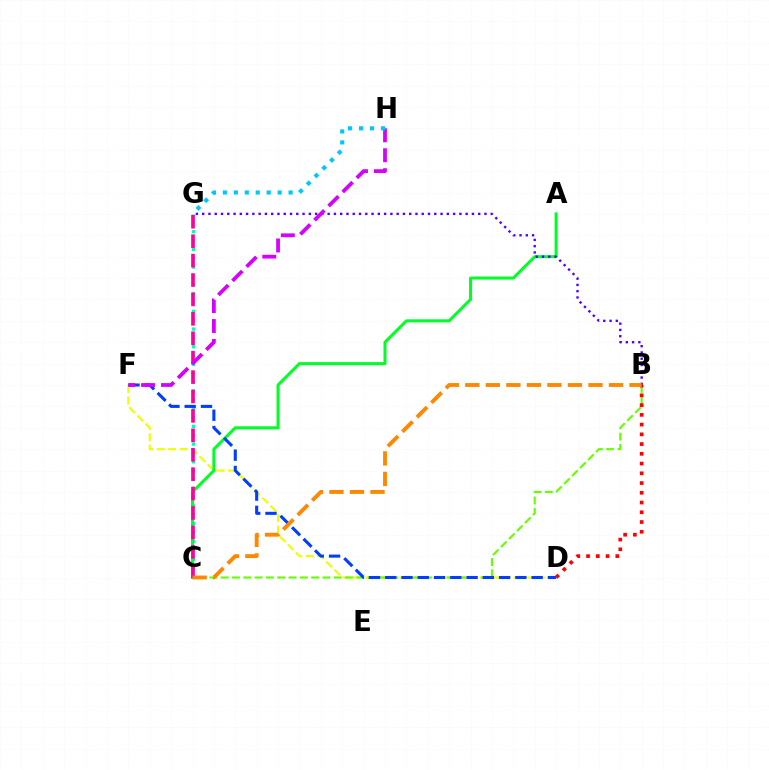{('D', 'F'): [{'color': '#eeff00', 'line_style': 'dashed', 'thickness': 1.55}, {'color': '#003fff', 'line_style': 'dashed', 'thickness': 2.21}], ('B', 'C'): [{'color': '#66ff00', 'line_style': 'dashed', 'thickness': 1.54}, {'color': '#ff8800', 'line_style': 'dashed', 'thickness': 2.79}], ('B', 'D'): [{'color': '#ff0000', 'line_style': 'dotted', 'thickness': 2.65}], ('C', 'G'): [{'color': '#00ffaf', 'line_style': 'dotted', 'thickness': 2.4}, {'color': '#ff00a0', 'line_style': 'dashed', 'thickness': 2.64}], ('A', 'C'): [{'color': '#00ff27', 'line_style': 'solid', 'thickness': 2.18}], ('B', 'G'): [{'color': '#4f00ff', 'line_style': 'dotted', 'thickness': 1.7}], ('F', 'H'): [{'color': '#d600ff', 'line_style': 'dashed', 'thickness': 2.71}], ('G', 'H'): [{'color': '#00c7ff', 'line_style': 'dotted', 'thickness': 2.98}]}